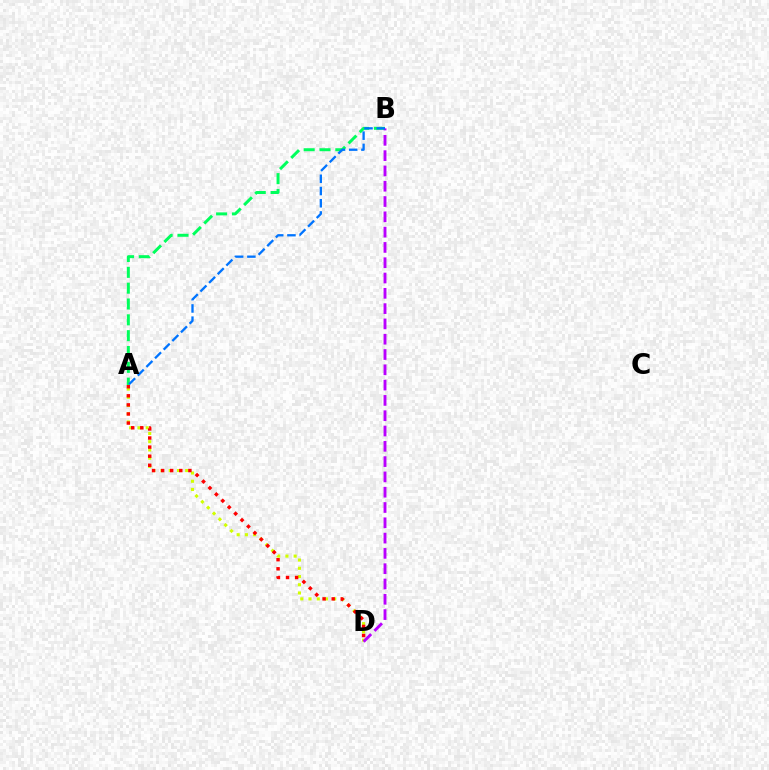{('A', 'D'): [{'color': '#d1ff00', 'line_style': 'dotted', 'thickness': 2.24}, {'color': '#ff0000', 'line_style': 'dotted', 'thickness': 2.47}], ('A', 'B'): [{'color': '#00ff5c', 'line_style': 'dashed', 'thickness': 2.15}, {'color': '#0074ff', 'line_style': 'dashed', 'thickness': 1.66}], ('B', 'D'): [{'color': '#b900ff', 'line_style': 'dashed', 'thickness': 2.08}]}